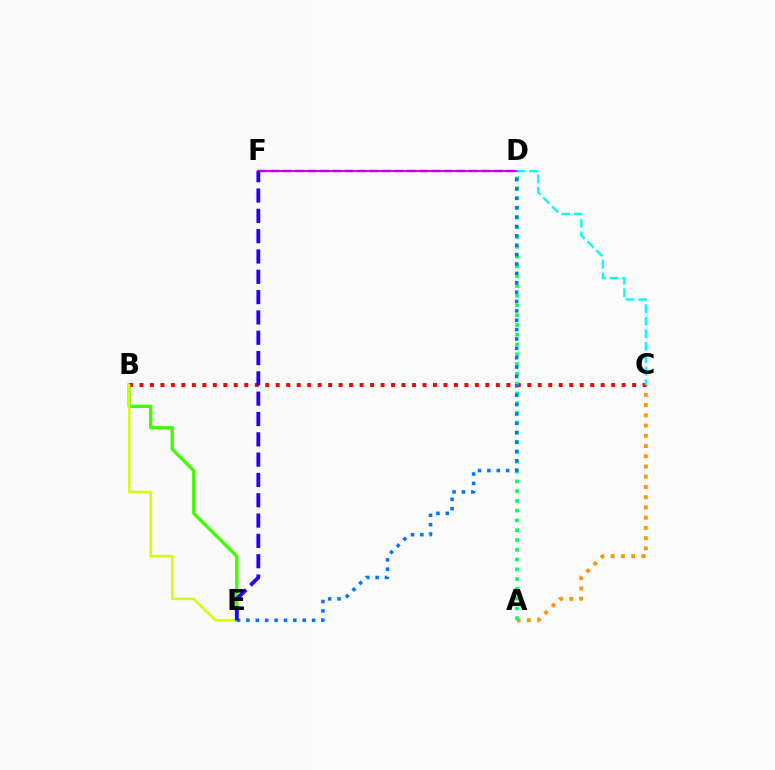{('B', 'E'): [{'color': '#3dff00', 'line_style': 'solid', 'thickness': 2.4}, {'color': '#d1ff00', 'line_style': 'solid', 'thickness': 1.75}], ('D', 'F'): [{'color': '#ff00ac', 'line_style': 'solid', 'thickness': 1.56}, {'color': '#b900ff', 'line_style': 'dashed', 'thickness': 1.69}], ('A', 'C'): [{'color': '#ff9400', 'line_style': 'dotted', 'thickness': 2.78}], ('B', 'C'): [{'color': '#ff0000', 'line_style': 'dotted', 'thickness': 2.85}], ('C', 'D'): [{'color': '#00fff6', 'line_style': 'dashed', 'thickness': 1.7}], ('A', 'D'): [{'color': '#00ff5c', 'line_style': 'dotted', 'thickness': 2.65}], ('D', 'E'): [{'color': '#0074ff', 'line_style': 'dotted', 'thickness': 2.55}], ('E', 'F'): [{'color': '#2500ff', 'line_style': 'dashed', 'thickness': 2.76}]}